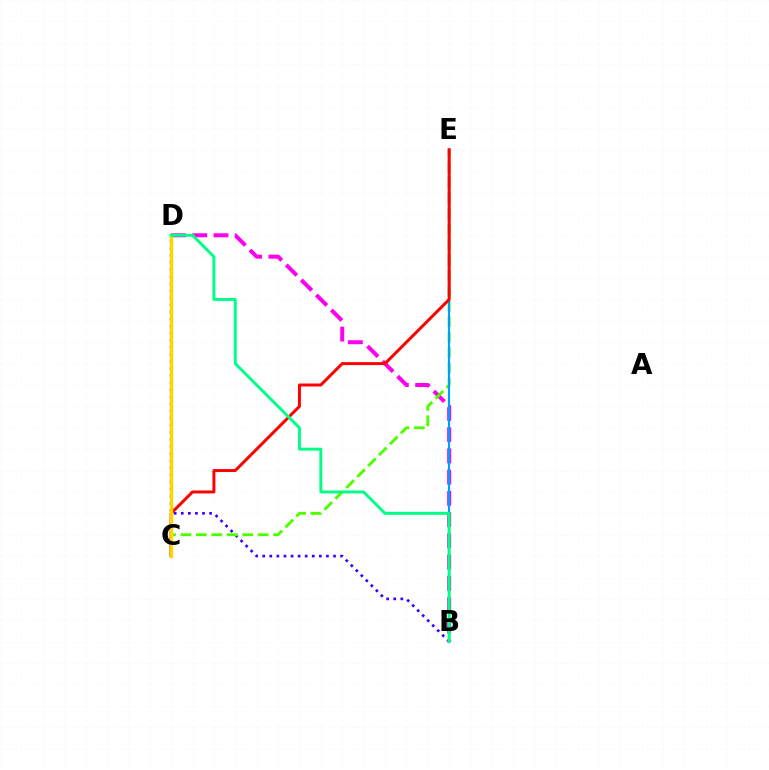{('B', 'D'): [{'color': '#3700ff', 'line_style': 'dotted', 'thickness': 1.92}, {'color': '#ff00ed', 'line_style': 'dashed', 'thickness': 2.89}, {'color': '#00ff86', 'line_style': 'solid', 'thickness': 2.13}], ('C', 'E'): [{'color': '#4fff00', 'line_style': 'dashed', 'thickness': 2.1}, {'color': '#ff0000', 'line_style': 'solid', 'thickness': 2.15}], ('B', 'E'): [{'color': '#009eff', 'line_style': 'solid', 'thickness': 1.56}], ('C', 'D'): [{'color': '#ffd500', 'line_style': 'solid', 'thickness': 2.45}]}